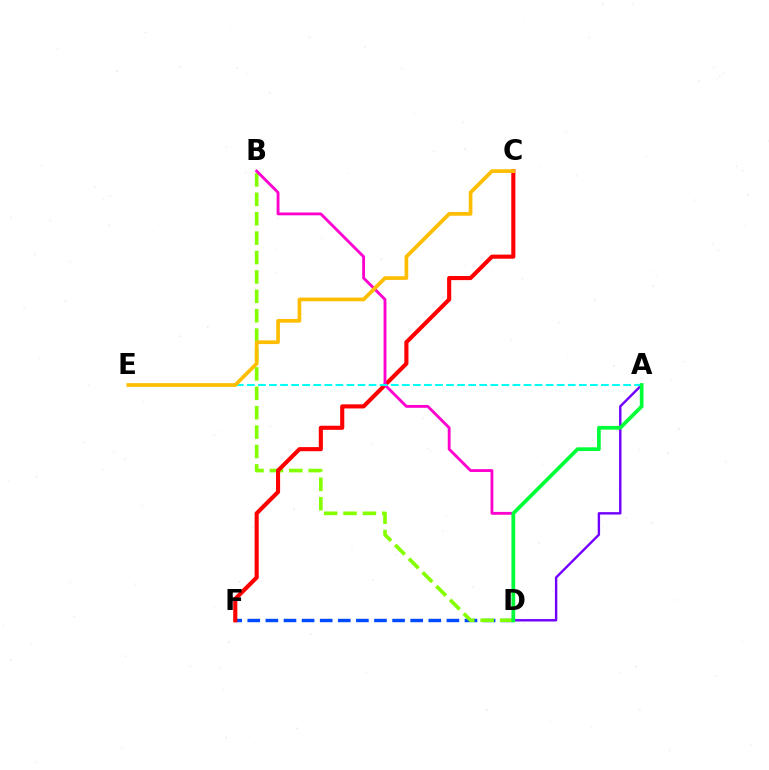{('D', 'F'): [{'color': '#004bff', 'line_style': 'dashed', 'thickness': 2.46}], ('B', 'D'): [{'color': '#84ff00', 'line_style': 'dashed', 'thickness': 2.64}, {'color': '#ff00cf', 'line_style': 'solid', 'thickness': 2.05}], ('C', 'F'): [{'color': '#ff0000', 'line_style': 'solid', 'thickness': 2.96}], ('A', 'D'): [{'color': '#7200ff', 'line_style': 'solid', 'thickness': 1.73}, {'color': '#00ff39', 'line_style': 'solid', 'thickness': 2.68}], ('A', 'E'): [{'color': '#00fff6', 'line_style': 'dashed', 'thickness': 1.5}], ('C', 'E'): [{'color': '#ffbd00', 'line_style': 'solid', 'thickness': 2.67}]}